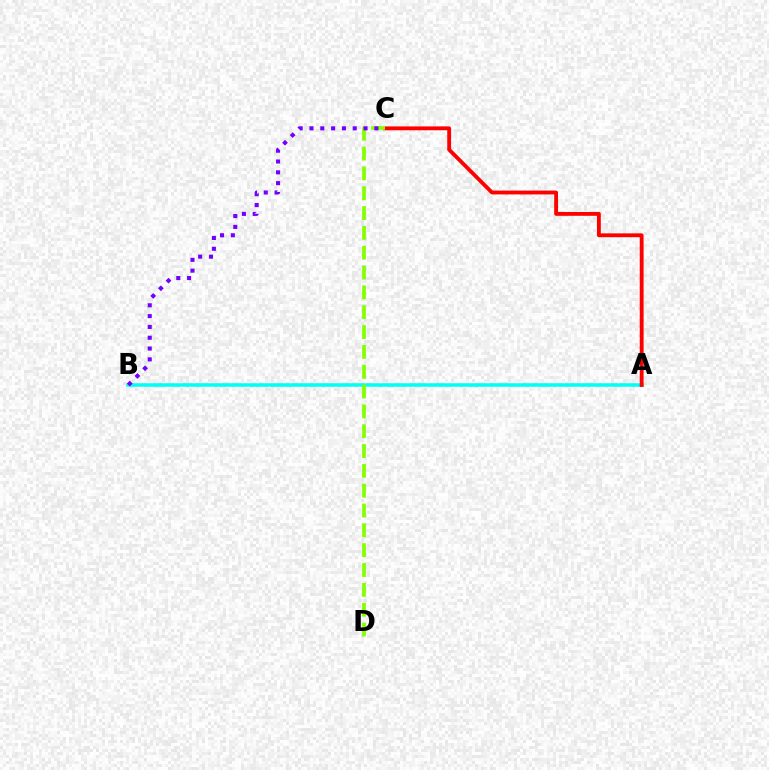{('A', 'B'): [{'color': '#00fff6', 'line_style': 'solid', 'thickness': 2.55}], ('A', 'C'): [{'color': '#ff0000', 'line_style': 'solid', 'thickness': 2.77}], ('C', 'D'): [{'color': '#84ff00', 'line_style': 'dashed', 'thickness': 2.69}], ('B', 'C'): [{'color': '#7200ff', 'line_style': 'dotted', 'thickness': 2.94}]}